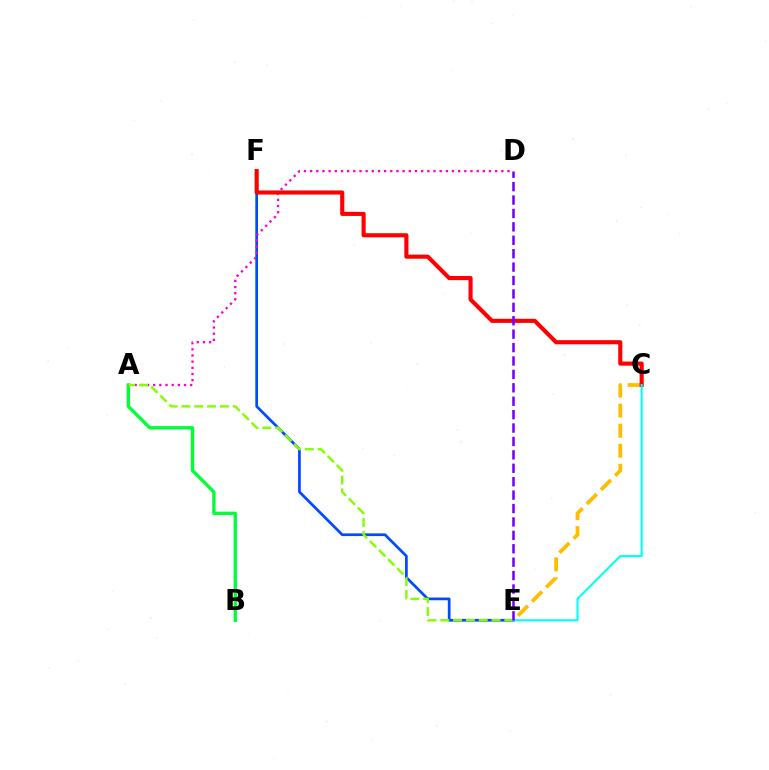{('A', 'B'): [{'color': '#00ff39', 'line_style': 'solid', 'thickness': 2.42}], ('E', 'F'): [{'color': '#004bff', 'line_style': 'solid', 'thickness': 1.96}], ('A', 'D'): [{'color': '#ff00cf', 'line_style': 'dotted', 'thickness': 1.68}], ('C', 'E'): [{'color': '#ffbd00', 'line_style': 'dashed', 'thickness': 2.72}, {'color': '#00fff6', 'line_style': 'solid', 'thickness': 1.5}], ('A', 'E'): [{'color': '#84ff00', 'line_style': 'dashed', 'thickness': 1.74}], ('C', 'F'): [{'color': '#ff0000', 'line_style': 'solid', 'thickness': 2.97}], ('D', 'E'): [{'color': '#7200ff', 'line_style': 'dashed', 'thickness': 1.82}]}